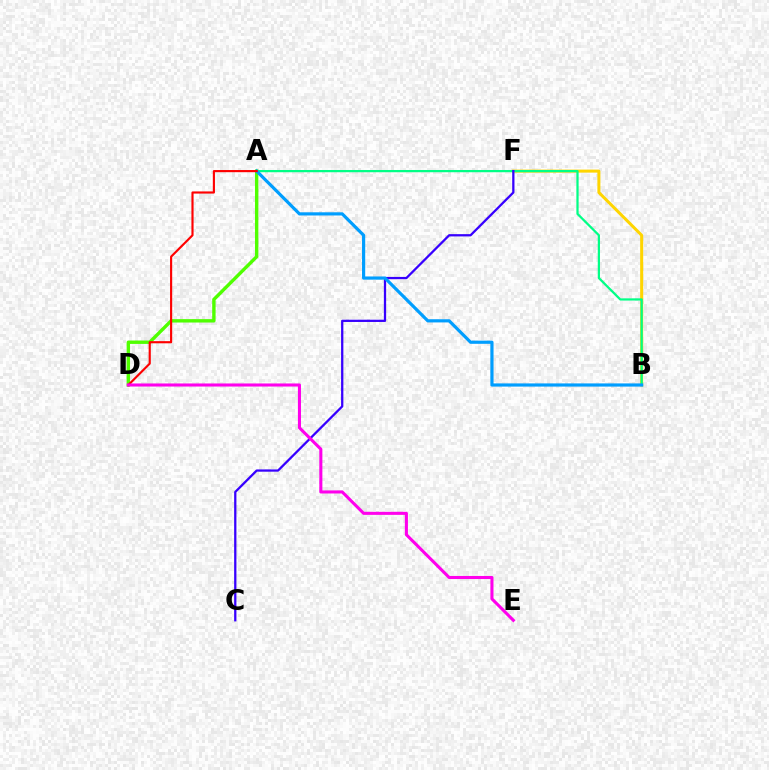{('B', 'F'): [{'color': '#ffd500', 'line_style': 'solid', 'thickness': 2.18}], ('A', 'D'): [{'color': '#4fff00', 'line_style': 'solid', 'thickness': 2.44}, {'color': '#ff0000', 'line_style': 'solid', 'thickness': 1.55}], ('A', 'B'): [{'color': '#00ff86', 'line_style': 'solid', 'thickness': 1.61}, {'color': '#009eff', 'line_style': 'solid', 'thickness': 2.29}], ('C', 'F'): [{'color': '#3700ff', 'line_style': 'solid', 'thickness': 1.64}], ('D', 'E'): [{'color': '#ff00ed', 'line_style': 'solid', 'thickness': 2.21}]}